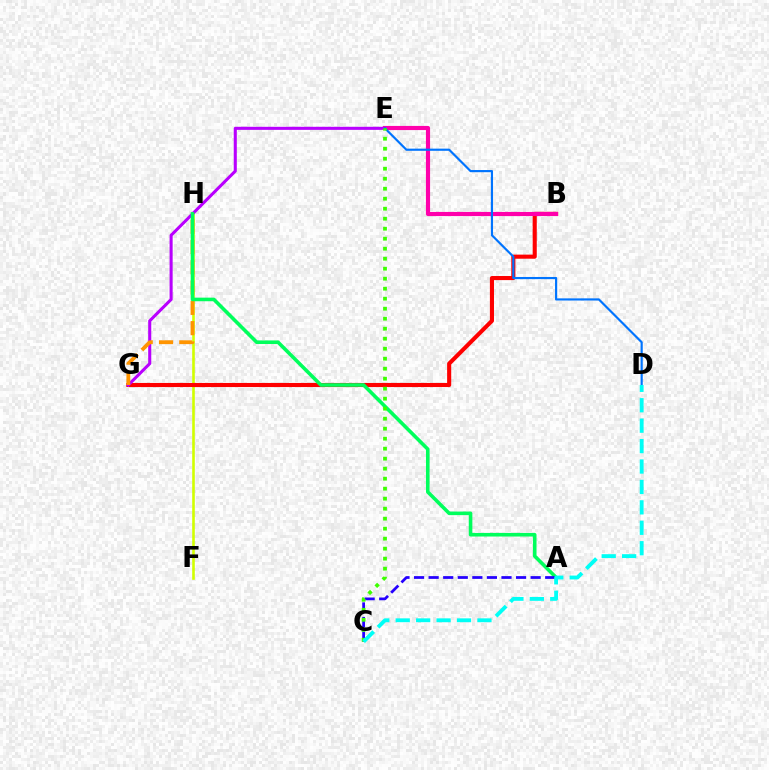{('F', 'H'): [{'color': '#d1ff00', 'line_style': 'solid', 'thickness': 1.88}], ('B', 'G'): [{'color': '#ff0000', 'line_style': 'solid', 'thickness': 2.94}], ('B', 'E'): [{'color': '#ff00ac', 'line_style': 'solid', 'thickness': 2.98}], ('E', 'G'): [{'color': '#b900ff', 'line_style': 'solid', 'thickness': 2.21}], ('G', 'H'): [{'color': '#ff9400', 'line_style': 'dashed', 'thickness': 2.76}], ('A', 'H'): [{'color': '#00ff5c', 'line_style': 'solid', 'thickness': 2.58}], ('D', 'E'): [{'color': '#0074ff', 'line_style': 'solid', 'thickness': 1.56}], ('A', 'C'): [{'color': '#2500ff', 'line_style': 'dashed', 'thickness': 1.98}], ('C', 'E'): [{'color': '#3dff00', 'line_style': 'dotted', 'thickness': 2.72}], ('C', 'D'): [{'color': '#00fff6', 'line_style': 'dashed', 'thickness': 2.77}]}